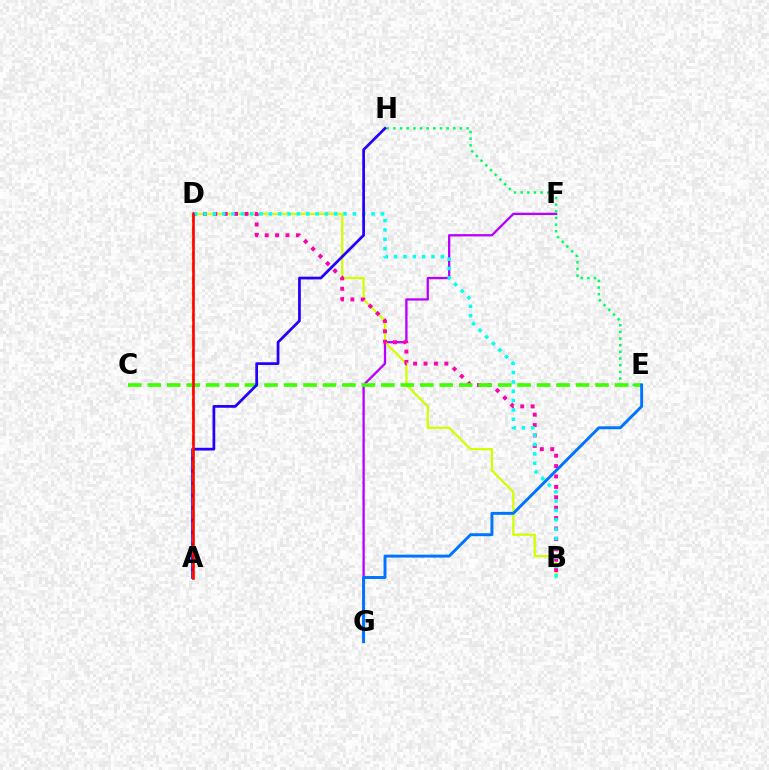{('F', 'G'): [{'color': '#b900ff', 'line_style': 'solid', 'thickness': 1.66}], ('E', 'H'): [{'color': '#00ff5c', 'line_style': 'dotted', 'thickness': 1.81}], ('B', 'D'): [{'color': '#d1ff00', 'line_style': 'solid', 'thickness': 1.6}, {'color': '#ff00ac', 'line_style': 'dotted', 'thickness': 2.83}, {'color': '#00fff6', 'line_style': 'dotted', 'thickness': 2.54}], ('C', 'E'): [{'color': '#3dff00', 'line_style': 'dashed', 'thickness': 2.64}], ('E', 'G'): [{'color': '#0074ff', 'line_style': 'solid', 'thickness': 2.11}], ('A', 'H'): [{'color': '#2500ff', 'line_style': 'solid', 'thickness': 1.97}], ('A', 'D'): [{'color': '#ff9400', 'line_style': 'dashed', 'thickness': 1.67}, {'color': '#ff0000', 'line_style': 'solid', 'thickness': 1.86}]}